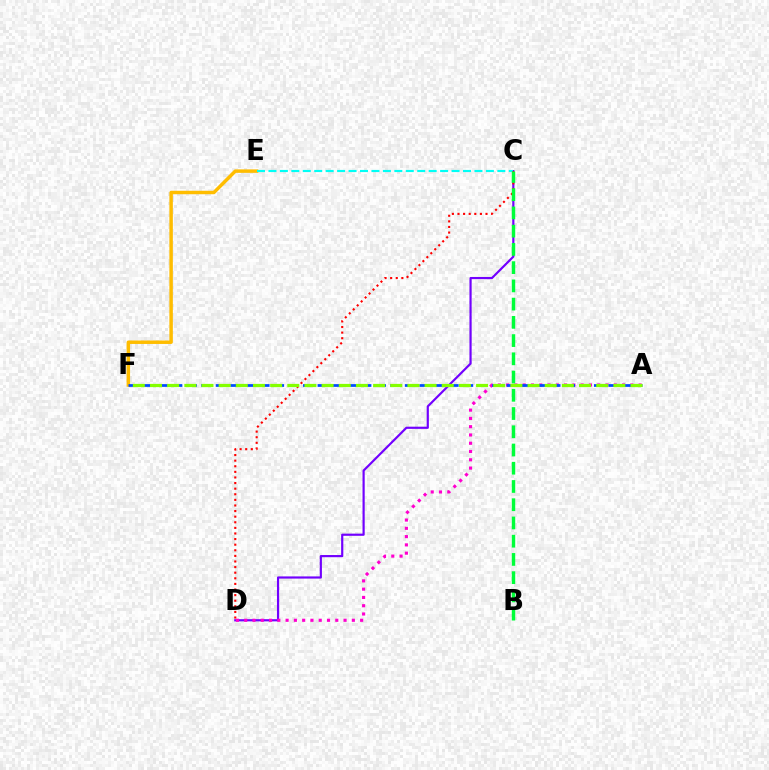{('C', 'D'): [{'color': '#7200ff', 'line_style': 'solid', 'thickness': 1.57}, {'color': '#ff0000', 'line_style': 'dotted', 'thickness': 1.52}], ('A', 'D'): [{'color': '#ff00cf', 'line_style': 'dotted', 'thickness': 2.25}], ('E', 'F'): [{'color': '#ffbd00', 'line_style': 'solid', 'thickness': 2.5}], ('C', 'E'): [{'color': '#00fff6', 'line_style': 'dashed', 'thickness': 1.55}], ('A', 'F'): [{'color': '#004bff', 'line_style': 'dashed', 'thickness': 1.98}, {'color': '#84ff00', 'line_style': 'dashed', 'thickness': 2.33}], ('B', 'C'): [{'color': '#00ff39', 'line_style': 'dashed', 'thickness': 2.48}]}